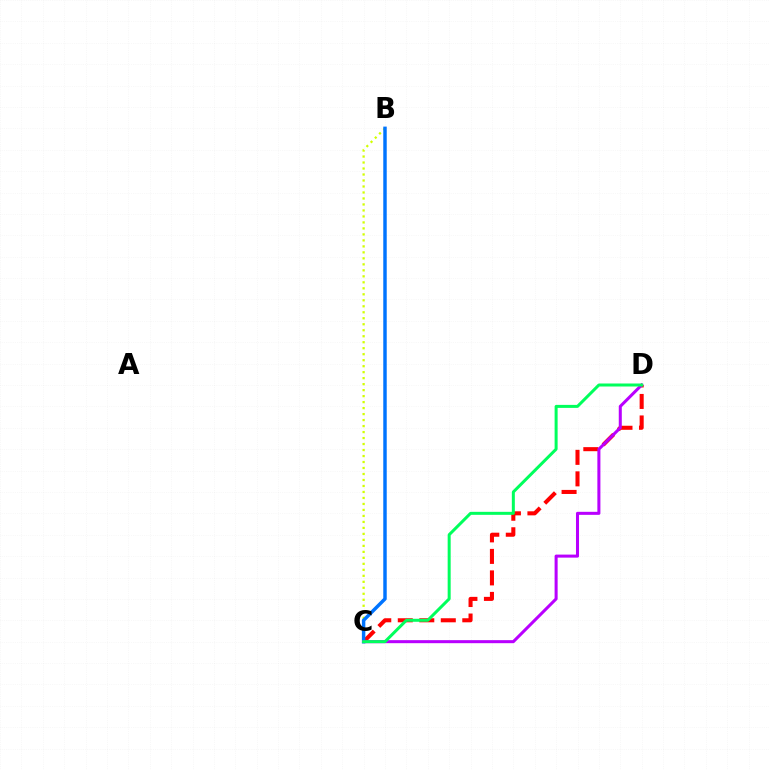{('B', 'C'): [{'color': '#d1ff00', 'line_style': 'dotted', 'thickness': 1.63}, {'color': '#0074ff', 'line_style': 'solid', 'thickness': 2.49}], ('C', 'D'): [{'color': '#ff0000', 'line_style': 'dashed', 'thickness': 2.92}, {'color': '#b900ff', 'line_style': 'solid', 'thickness': 2.19}, {'color': '#00ff5c', 'line_style': 'solid', 'thickness': 2.16}]}